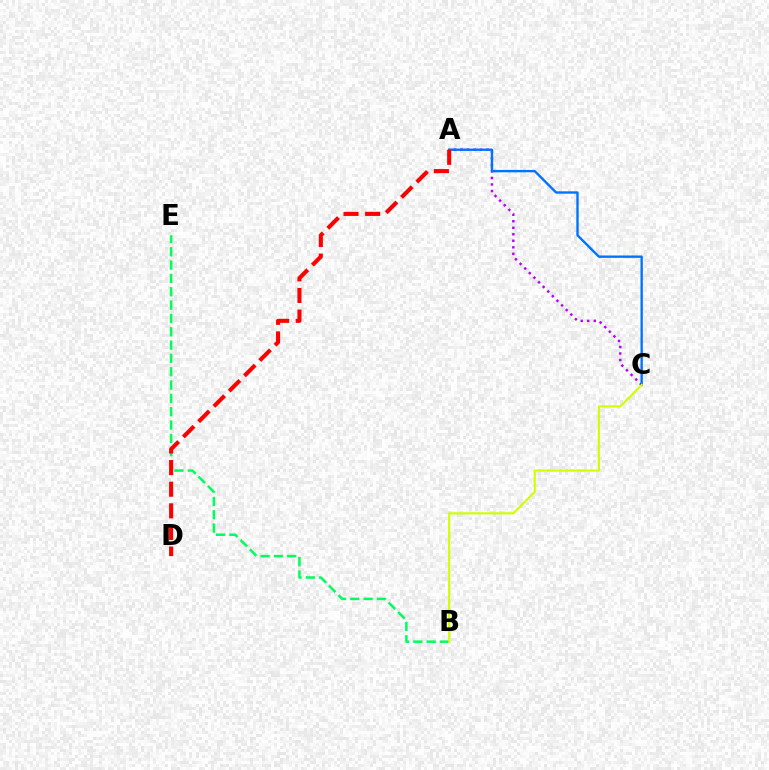{('A', 'C'): [{'color': '#b900ff', 'line_style': 'dotted', 'thickness': 1.77}, {'color': '#0074ff', 'line_style': 'solid', 'thickness': 1.71}], ('B', 'E'): [{'color': '#00ff5c', 'line_style': 'dashed', 'thickness': 1.81}], ('A', 'D'): [{'color': '#ff0000', 'line_style': 'dashed', 'thickness': 2.94}], ('B', 'C'): [{'color': '#d1ff00', 'line_style': 'solid', 'thickness': 1.56}]}